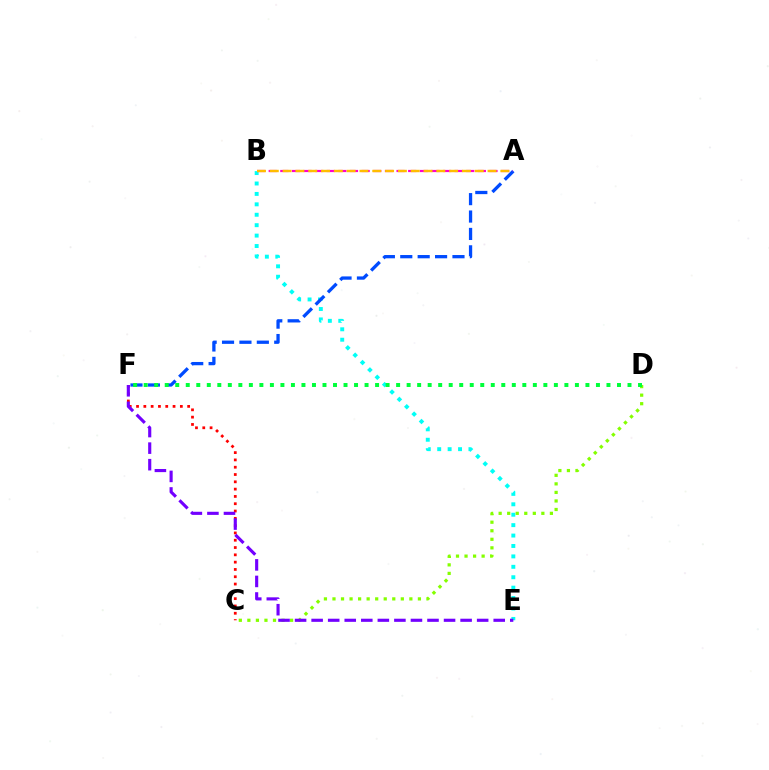{('B', 'E'): [{'color': '#00fff6', 'line_style': 'dotted', 'thickness': 2.83}], ('C', 'F'): [{'color': '#ff0000', 'line_style': 'dotted', 'thickness': 1.98}], ('A', 'F'): [{'color': '#004bff', 'line_style': 'dashed', 'thickness': 2.36}], ('A', 'B'): [{'color': '#ff00cf', 'line_style': 'dashed', 'thickness': 1.58}, {'color': '#ffbd00', 'line_style': 'dashed', 'thickness': 1.74}], ('C', 'D'): [{'color': '#84ff00', 'line_style': 'dotted', 'thickness': 2.32}], ('D', 'F'): [{'color': '#00ff39', 'line_style': 'dotted', 'thickness': 2.86}], ('E', 'F'): [{'color': '#7200ff', 'line_style': 'dashed', 'thickness': 2.25}]}